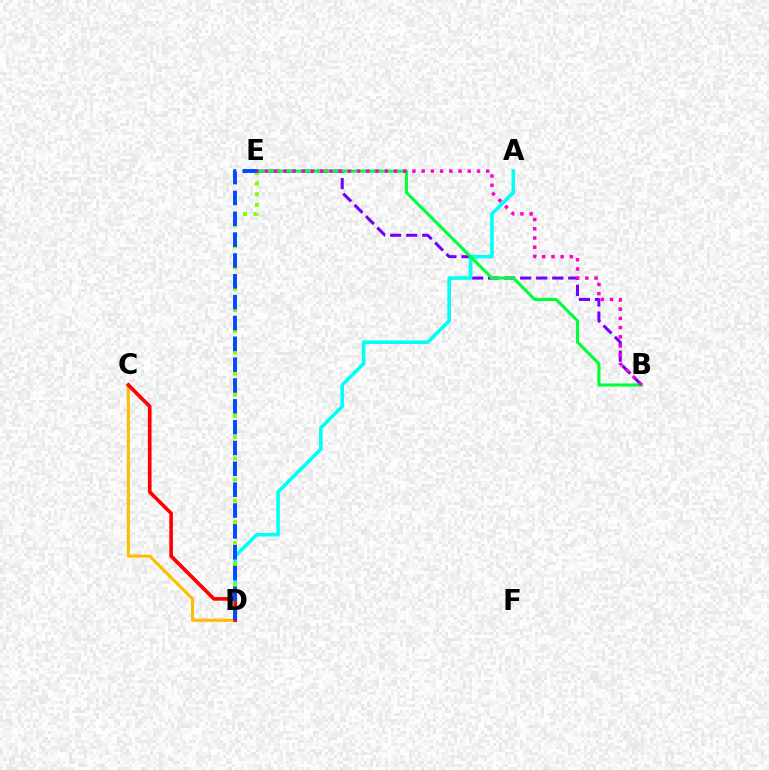{('B', 'E'): [{'color': '#7200ff', 'line_style': 'dashed', 'thickness': 2.18}, {'color': '#00ff39', 'line_style': 'solid', 'thickness': 2.23}, {'color': '#ff00cf', 'line_style': 'dotted', 'thickness': 2.5}], ('A', 'D'): [{'color': '#00fff6', 'line_style': 'solid', 'thickness': 2.58}], ('D', 'E'): [{'color': '#84ff00', 'line_style': 'dotted', 'thickness': 2.88}, {'color': '#004bff', 'line_style': 'dashed', 'thickness': 2.83}], ('C', 'D'): [{'color': '#ffbd00', 'line_style': 'solid', 'thickness': 2.21}, {'color': '#ff0000', 'line_style': 'solid', 'thickness': 2.62}]}